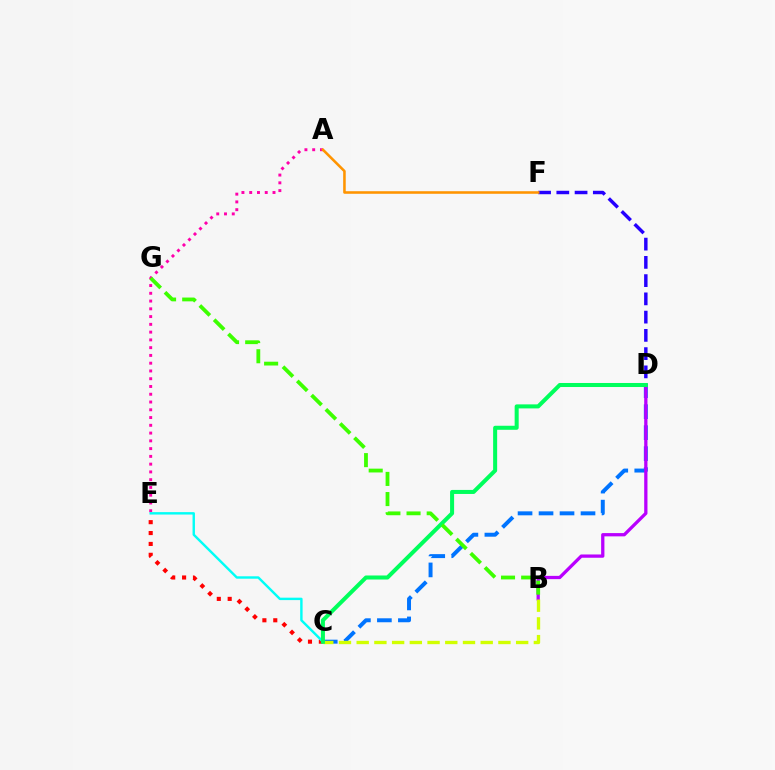{('C', 'D'): [{'color': '#0074ff', 'line_style': 'dashed', 'thickness': 2.85}, {'color': '#00ff5c', 'line_style': 'solid', 'thickness': 2.9}], ('A', 'E'): [{'color': '#ff00ac', 'line_style': 'dotted', 'thickness': 2.11}], ('C', 'E'): [{'color': '#ff0000', 'line_style': 'dotted', 'thickness': 2.96}, {'color': '#00fff6', 'line_style': 'solid', 'thickness': 1.74}], ('B', 'D'): [{'color': '#b900ff', 'line_style': 'solid', 'thickness': 2.36}], ('D', 'F'): [{'color': '#2500ff', 'line_style': 'dashed', 'thickness': 2.48}], ('A', 'F'): [{'color': '#ff9400', 'line_style': 'solid', 'thickness': 1.84}], ('B', 'C'): [{'color': '#d1ff00', 'line_style': 'dashed', 'thickness': 2.41}], ('B', 'G'): [{'color': '#3dff00', 'line_style': 'dashed', 'thickness': 2.74}]}